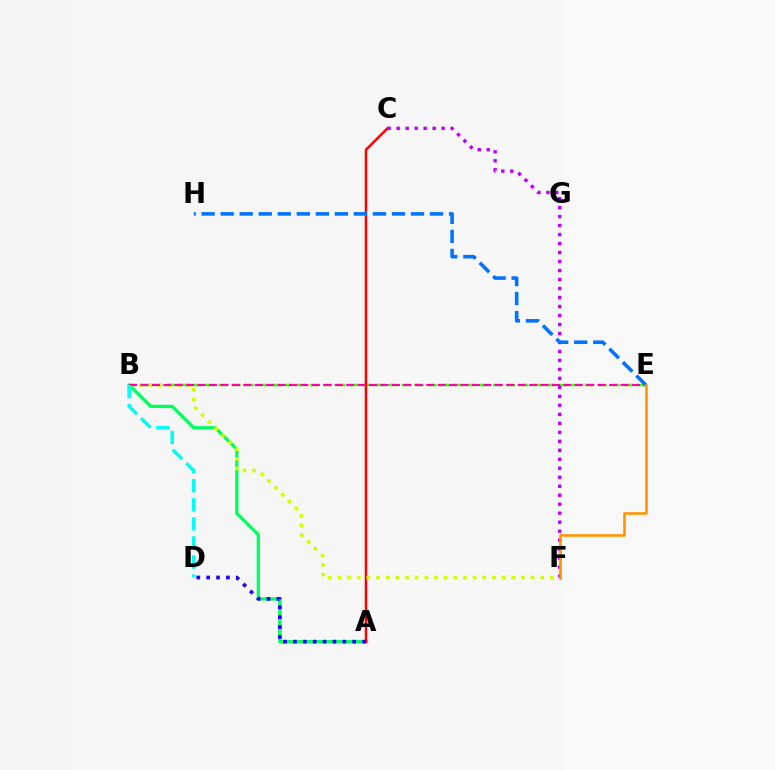{('B', 'E'): [{'color': '#3dff00', 'line_style': 'dashed', 'thickness': 1.78}, {'color': '#ff00ac', 'line_style': 'dashed', 'thickness': 1.55}], ('A', 'B'): [{'color': '#00ff5c', 'line_style': 'solid', 'thickness': 2.35}], ('A', 'C'): [{'color': '#ff0000', 'line_style': 'solid', 'thickness': 1.8}], ('C', 'F'): [{'color': '#b900ff', 'line_style': 'dotted', 'thickness': 2.44}], ('B', 'F'): [{'color': '#d1ff00', 'line_style': 'dotted', 'thickness': 2.62}], ('E', 'H'): [{'color': '#0074ff', 'line_style': 'dashed', 'thickness': 2.59}], ('B', 'D'): [{'color': '#00fff6', 'line_style': 'dashed', 'thickness': 2.59}], ('E', 'F'): [{'color': '#ff9400', 'line_style': 'solid', 'thickness': 1.87}], ('A', 'D'): [{'color': '#2500ff', 'line_style': 'dotted', 'thickness': 2.69}]}